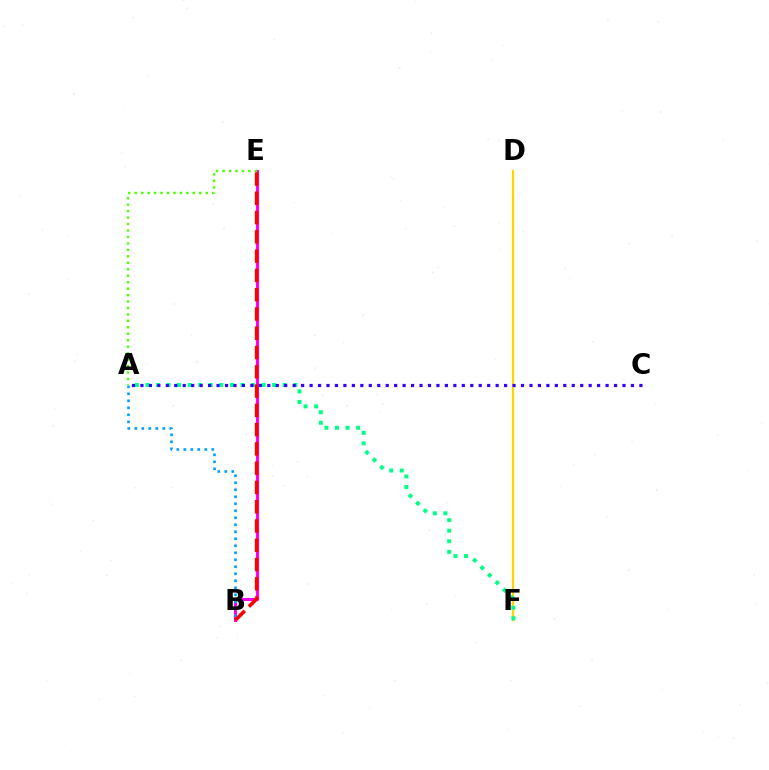{('B', 'E'): [{'color': '#ff00ed', 'line_style': 'solid', 'thickness': 2.23}, {'color': '#ff0000', 'line_style': 'dashed', 'thickness': 2.62}], ('A', 'B'): [{'color': '#009eff', 'line_style': 'dotted', 'thickness': 1.9}], ('D', 'F'): [{'color': '#ffd500', 'line_style': 'solid', 'thickness': 1.6}], ('A', 'F'): [{'color': '#00ff86', 'line_style': 'dotted', 'thickness': 2.87}], ('A', 'E'): [{'color': '#4fff00', 'line_style': 'dotted', 'thickness': 1.75}], ('A', 'C'): [{'color': '#3700ff', 'line_style': 'dotted', 'thickness': 2.3}]}